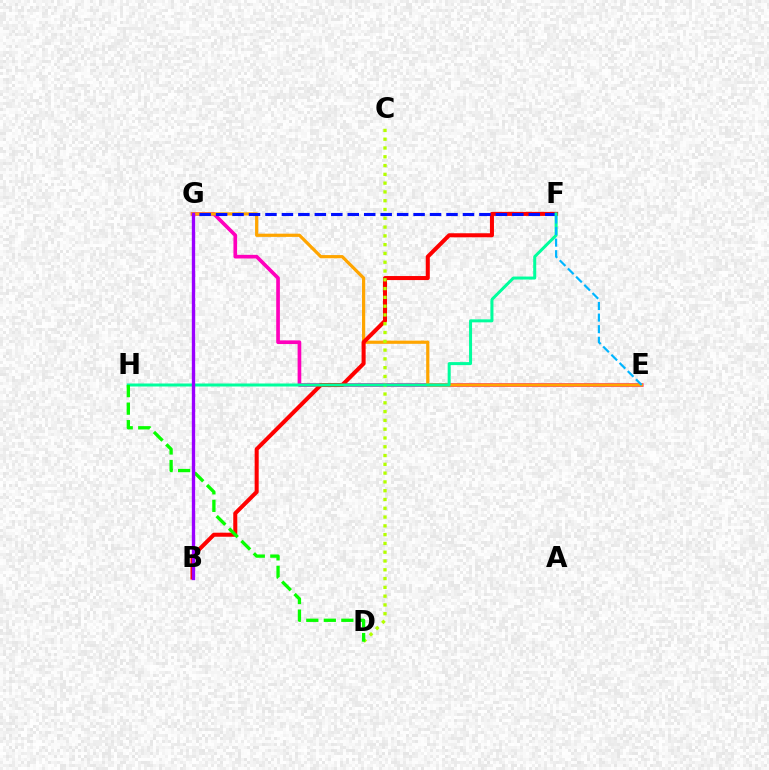{('E', 'G'): [{'color': '#ff00bd', 'line_style': 'solid', 'thickness': 2.64}, {'color': '#ffa500', 'line_style': 'solid', 'thickness': 2.3}], ('B', 'F'): [{'color': '#ff0000', 'line_style': 'solid', 'thickness': 2.91}], ('C', 'D'): [{'color': '#b3ff00', 'line_style': 'dotted', 'thickness': 2.39}], ('F', 'G'): [{'color': '#0010ff', 'line_style': 'dashed', 'thickness': 2.24}], ('F', 'H'): [{'color': '#00ff9d', 'line_style': 'solid', 'thickness': 2.17}], ('D', 'H'): [{'color': '#08ff00', 'line_style': 'dashed', 'thickness': 2.38}], ('E', 'F'): [{'color': '#00b5ff', 'line_style': 'dashed', 'thickness': 1.57}], ('B', 'G'): [{'color': '#9b00ff', 'line_style': 'solid', 'thickness': 2.41}]}